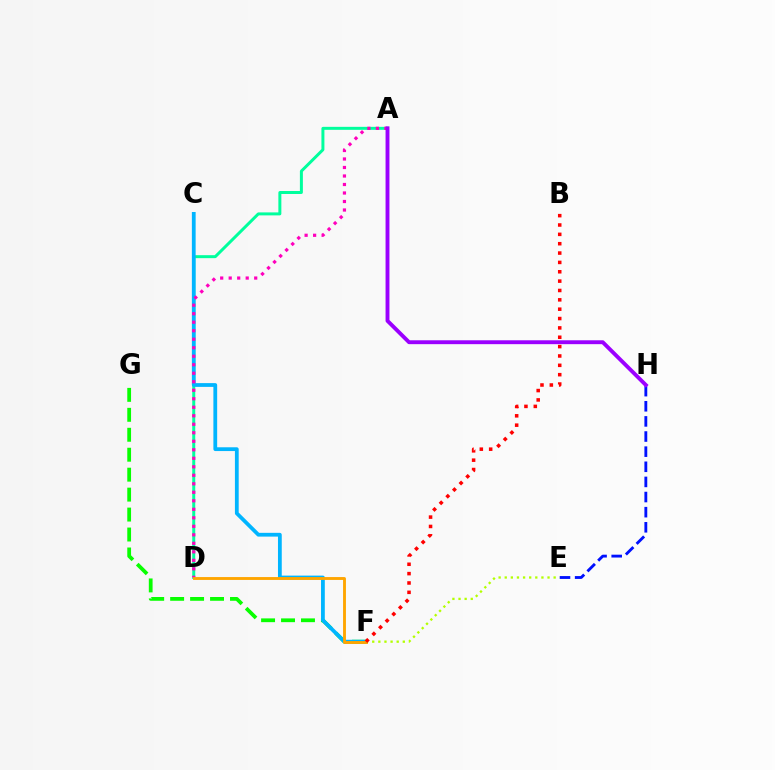{('E', 'H'): [{'color': '#0010ff', 'line_style': 'dashed', 'thickness': 2.06}], ('F', 'G'): [{'color': '#08ff00', 'line_style': 'dashed', 'thickness': 2.71}], ('A', 'D'): [{'color': '#00ff9d', 'line_style': 'solid', 'thickness': 2.15}, {'color': '#ff00bd', 'line_style': 'dotted', 'thickness': 2.31}], ('C', 'F'): [{'color': '#00b5ff', 'line_style': 'solid', 'thickness': 2.72}], ('E', 'F'): [{'color': '#b3ff00', 'line_style': 'dotted', 'thickness': 1.66}], ('D', 'F'): [{'color': '#ffa500', 'line_style': 'solid', 'thickness': 2.07}], ('B', 'F'): [{'color': '#ff0000', 'line_style': 'dotted', 'thickness': 2.54}], ('A', 'H'): [{'color': '#9b00ff', 'line_style': 'solid', 'thickness': 2.8}]}